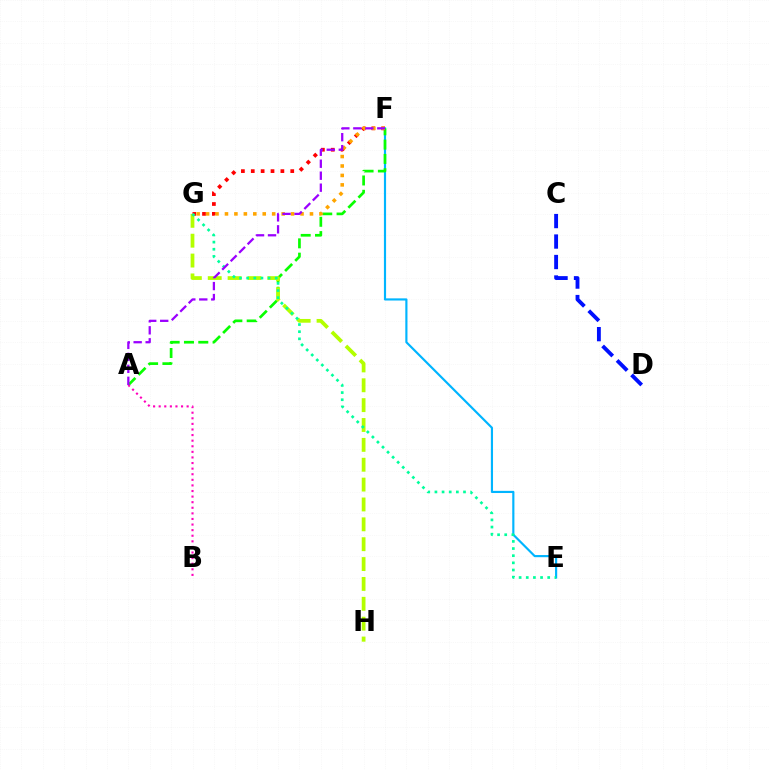{('E', 'F'): [{'color': '#00b5ff', 'line_style': 'solid', 'thickness': 1.56}], ('C', 'D'): [{'color': '#0010ff', 'line_style': 'dashed', 'thickness': 2.78}], ('A', 'F'): [{'color': '#08ff00', 'line_style': 'dashed', 'thickness': 1.94}, {'color': '#9b00ff', 'line_style': 'dashed', 'thickness': 1.63}], ('A', 'B'): [{'color': '#ff00bd', 'line_style': 'dotted', 'thickness': 1.52}], ('G', 'H'): [{'color': '#b3ff00', 'line_style': 'dashed', 'thickness': 2.7}], ('F', 'G'): [{'color': '#ff0000', 'line_style': 'dotted', 'thickness': 2.68}, {'color': '#ffa500', 'line_style': 'dotted', 'thickness': 2.57}], ('E', 'G'): [{'color': '#00ff9d', 'line_style': 'dotted', 'thickness': 1.94}]}